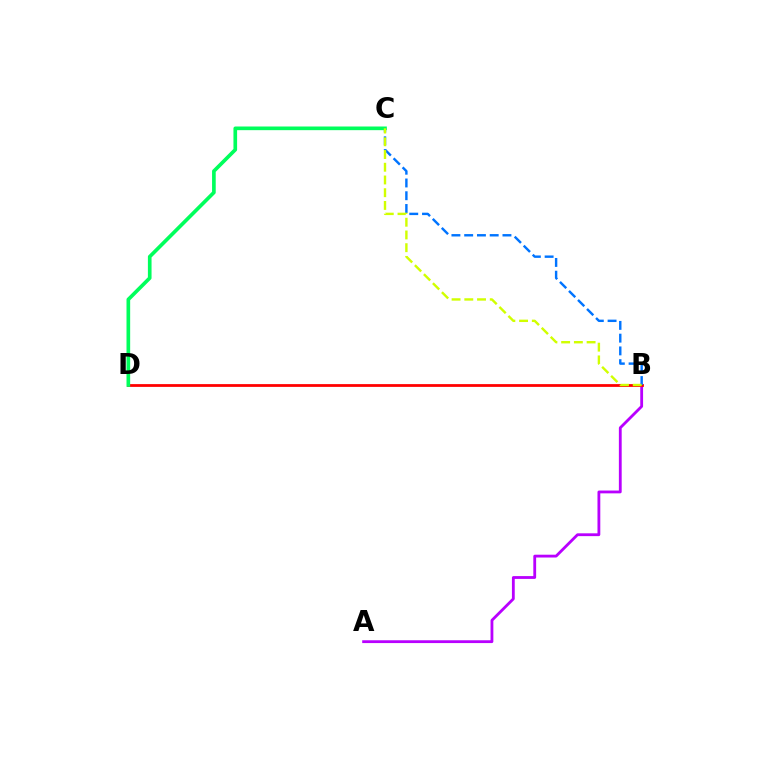{('A', 'B'): [{'color': '#b900ff', 'line_style': 'solid', 'thickness': 2.03}], ('B', 'D'): [{'color': '#ff0000', 'line_style': 'solid', 'thickness': 2.0}], ('B', 'C'): [{'color': '#0074ff', 'line_style': 'dashed', 'thickness': 1.73}, {'color': '#d1ff00', 'line_style': 'dashed', 'thickness': 1.73}], ('C', 'D'): [{'color': '#00ff5c', 'line_style': 'solid', 'thickness': 2.63}]}